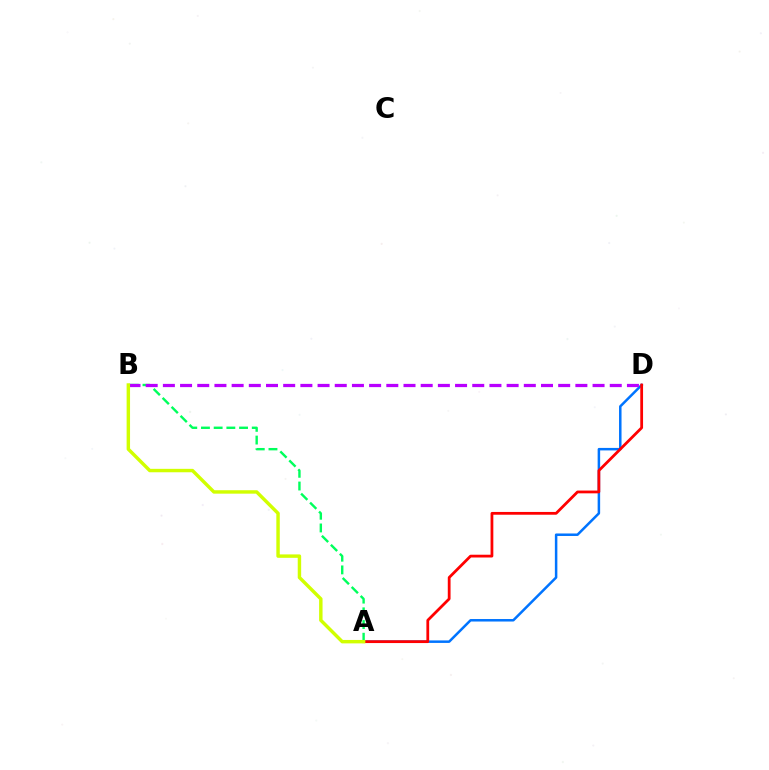{('A', 'D'): [{'color': '#0074ff', 'line_style': 'solid', 'thickness': 1.8}, {'color': '#ff0000', 'line_style': 'solid', 'thickness': 2.0}], ('A', 'B'): [{'color': '#00ff5c', 'line_style': 'dashed', 'thickness': 1.73}, {'color': '#d1ff00', 'line_style': 'solid', 'thickness': 2.47}], ('B', 'D'): [{'color': '#b900ff', 'line_style': 'dashed', 'thickness': 2.33}]}